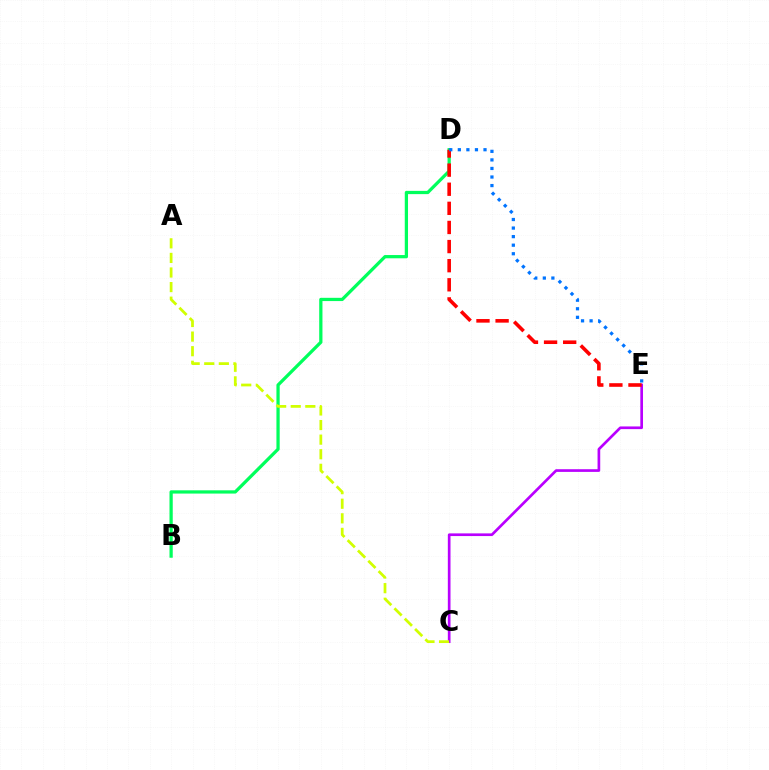{('B', 'D'): [{'color': '#00ff5c', 'line_style': 'solid', 'thickness': 2.34}], ('C', 'E'): [{'color': '#b900ff', 'line_style': 'solid', 'thickness': 1.93}], ('D', 'E'): [{'color': '#ff0000', 'line_style': 'dashed', 'thickness': 2.6}, {'color': '#0074ff', 'line_style': 'dotted', 'thickness': 2.33}], ('A', 'C'): [{'color': '#d1ff00', 'line_style': 'dashed', 'thickness': 1.98}]}